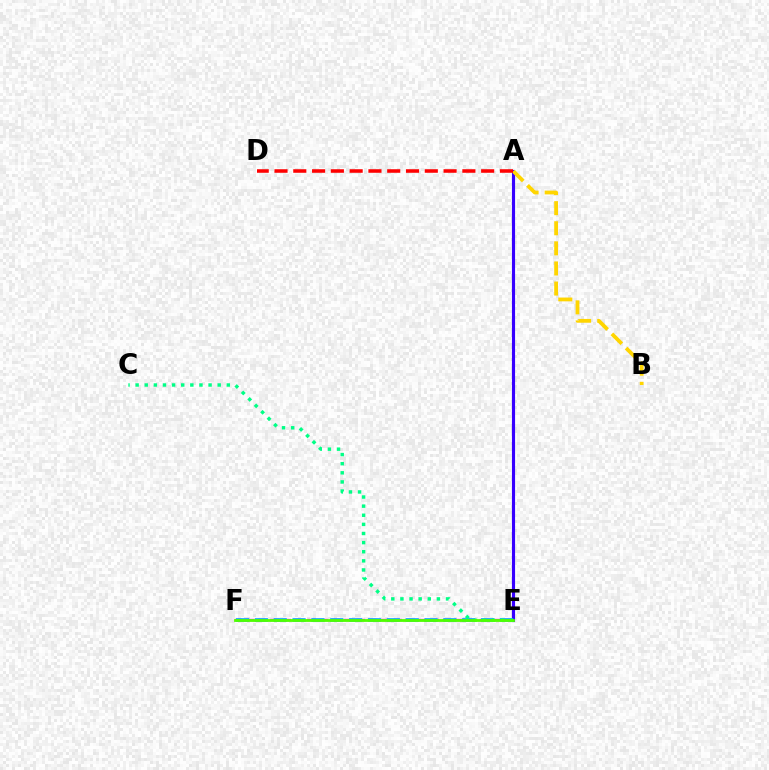{('A', 'E'): [{'color': '#3700ff', 'line_style': 'solid', 'thickness': 2.26}], ('A', 'B'): [{'color': '#ffd500', 'line_style': 'dashed', 'thickness': 2.73}], ('E', 'F'): [{'color': '#ff00ed', 'line_style': 'dashed', 'thickness': 1.67}, {'color': '#009eff', 'line_style': 'dashed', 'thickness': 2.56}, {'color': '#4fff00', 'line_style': 'solid', 'thickness': 2.01}], ('C', 'E'): [{'color': '#00ff86', 'line_style': 'dotted', 'thickness': 2.48}], ('A', 'D'): [{'color': '#ff0000', 'line_style': 'dashed', 'thickness': 2.55}]}